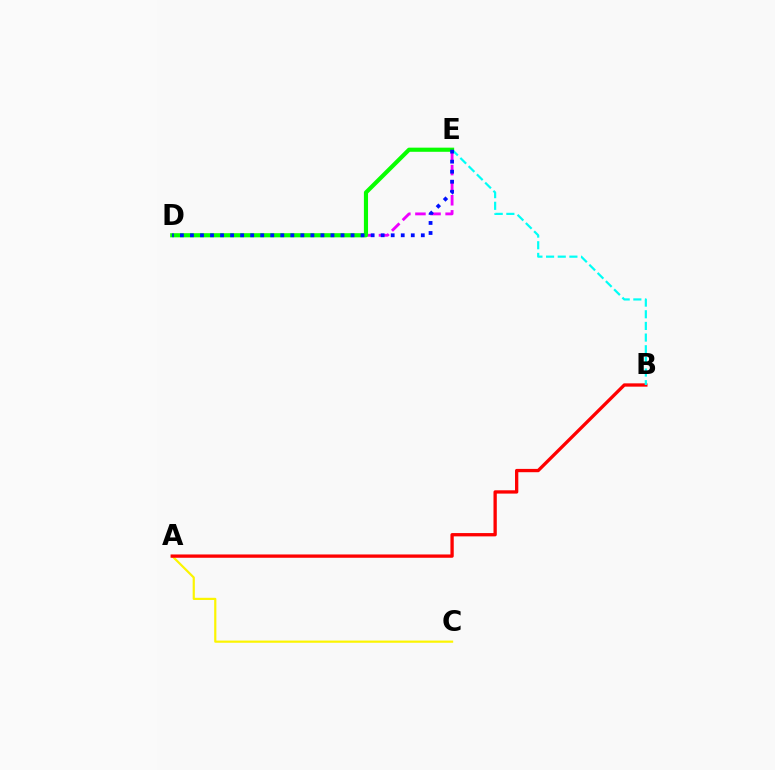{('A', 'C'): [{'color': '#fcf500', 'line_style': 'solid', 'thickness': 1.58}], ('A', 'B'): [{'color': '#ff0000', 'line_style': 'solid', 'thickness': 2.38}], ('B', 'E'): [{'color': '#00fff6', 'line_style': 'dashed', 'thickness': 1.58}], ('D', 'E'): [{'color': '#ee00ff', 'line_style': 'dashed', 'thickness': 2.05}, {'color': '#08ff00', 'line_style': 'solid', 'thickness': 2.98}, {'color': '#0010ff', 'line_style': 'dotted', 'thickness': 2.73}]}